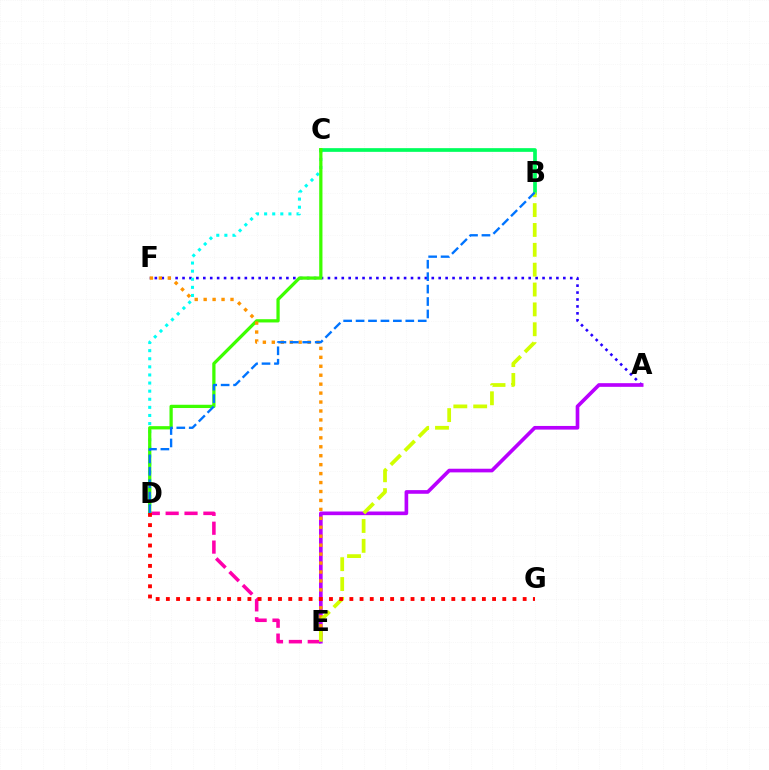{('D', 'E'): [{'color': '#ff00ac', 'line_style': 'dashed', 'thickness': 2.56}], ('A', 'F'): [{'color': '#2500ff', 'line_style': 'dotted', 'thickness': 1.88}], ('C', 'D'): [{'color': '#00fff6', 'line_style': 'dotted', 'thickness': 2.2}, {'color': '#3dff00', 'line_style': 'solid', 'thickness': 2.34}], ('B', 'C'): [{'color': '#00ff5c', 'line_style': 'solid', 'thickness': 2.66}], ('A', 'E'): [{'color': '#b900ff', 'line_style': 'solid', 'thickness': 2.63}], ('E', 'F'): [{'color': '#ff9400', 'line_style': 'dotted', 'thickness': 2.43}], ('B', 'E'): [{'color': '#d1ff00', 'line_style': 'dashed', 'thickness': 2.7}], ('D', 'G'): [{'color': '#ff0000', 'line_style': 'dotted', 'thickness': 2.77}], ('B', 'D'): [{'color': '#0074ff', 'line_style': 'dashed', 'thickness': 1.69}]}